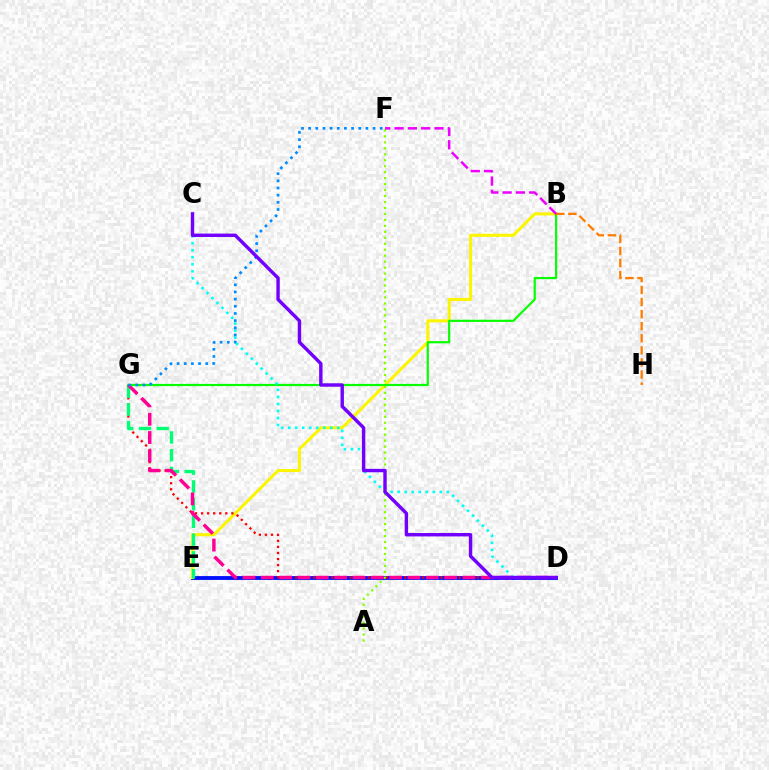{('D', 'E'): [{'color': '#0010ff', 'line_style': 'solid', 'thickness': 2.77}], ('B', 'E'): [{'color': '#fcf500', 'line_style': 'solid', 'thickness': 2.2}], ('B', 'G'): [{'color': '#08ff00', 'line_style': 'solid', 'thickness': 1.58}], ('D', 'G'): [{'color': '#ff0000', 'line_style': 'dotted', 'thickness': 1.65}, {'color': '#ff0094', 'line_style': 'dashed', 'thickness': 2.49}], ('E', 'G'): [{'color': '#00ff74', 'line_style': 'dashed', 'thickness': 2.41}], ('A', 'F'): [{'color': '#84ff00', 'line_style': 'dotted', 'thickness': 1.62}], ('C', 'D'): [{'color': '#00fff6', 'line_style': 'dotted', 'thickness': 1.9}, {'color': '#7200ff', 'line_style': 'solid', 'thickness': 2.45}], ('F', 'G'): [{'color': '#008cff', 'line_style': 'dotted', 'thickness': 1.94}], ('B', 'H'): [{'color': '#ff7c00', 'line_style': 'dashed', 'thickness': 1.64}], ('B', 'F'): [{'color': '#ee00ff', 'line_style': 'dashed', 'thickness': 1.81}]}